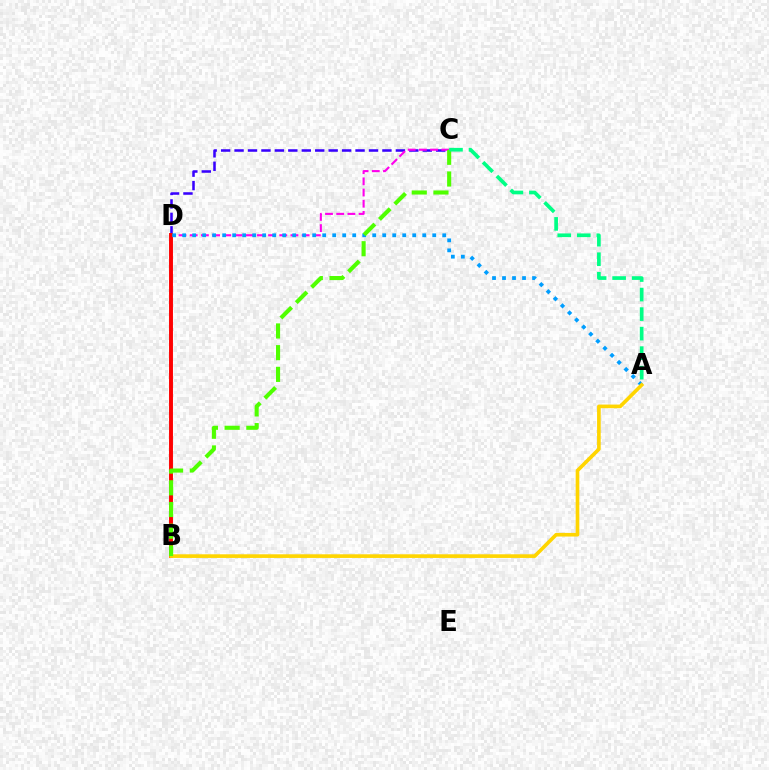{('C', 'D'): [{'color': '#3700ff', 'line_style': 'dashed', 'thickness': 1.83}, {'color': '#ff00ed', 'line_style': 'dashed', 'thickness': 1.52}], ('B', 'D'): [{'color': '#ff0000', 'line_style': 'solid', 'thickness': 2.82}], ('A', 'D'): [{'color': '#009eff', 'line_style': 'dotted', 'thickness': 2.72}], ('A', 'B'): [{'color': '#ffd500', 'line_style': 'solid', 'thickness': 2.62}], ('B', 'C'): [{'color': '#4fff00', 'line_style': 'dashed', 'thickness': 2.95}], ('A', 'C'): [{'color': '#00ff86', 'line_style': 'dashed', 'thickness': 2.65}]}